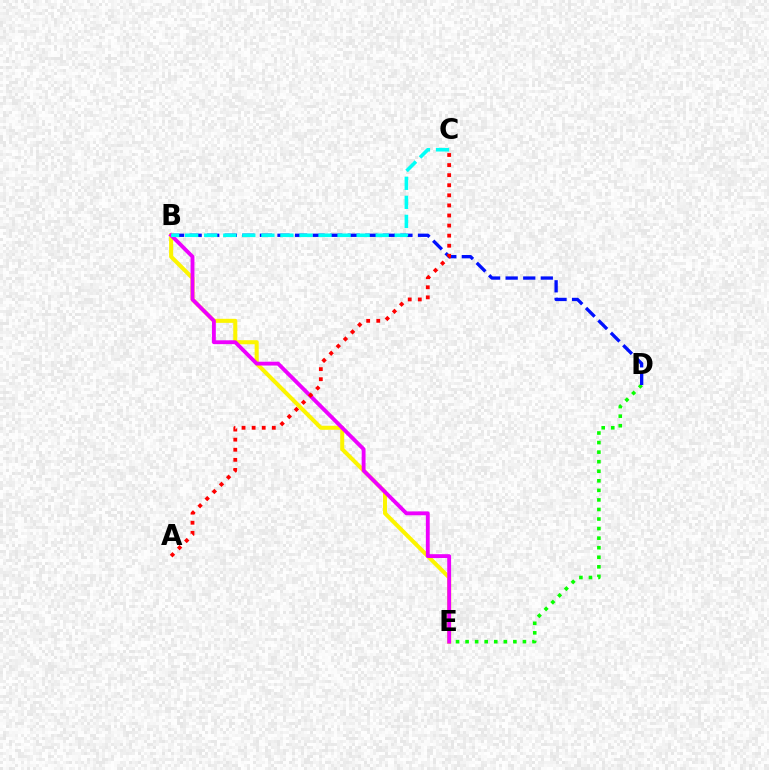{('D', 'E'): [{'color': '#08ff00', 'line_style': 'dotted', 'thickness': 2.6}], ('B', 'D'): [{'color': '#0010ff', 'line_style': 'dashed', 'thickness': 2.39}], ('B', 'E'): [{'color': '#fcf500', 'line_style': 'solid', 'thickness': 2.91}, {'color': '#ee00ff', 'line_style': 'solid', 'thickness': 2.78}], ('B', 'C'): [{'color': '#00fff6', 'line_style': 'dashed', 'thickness': 2.59}], ('A', 'C'): [{'color': '#ff0000', 'line_style': 'dotted', 'thickness': 2.74}]}